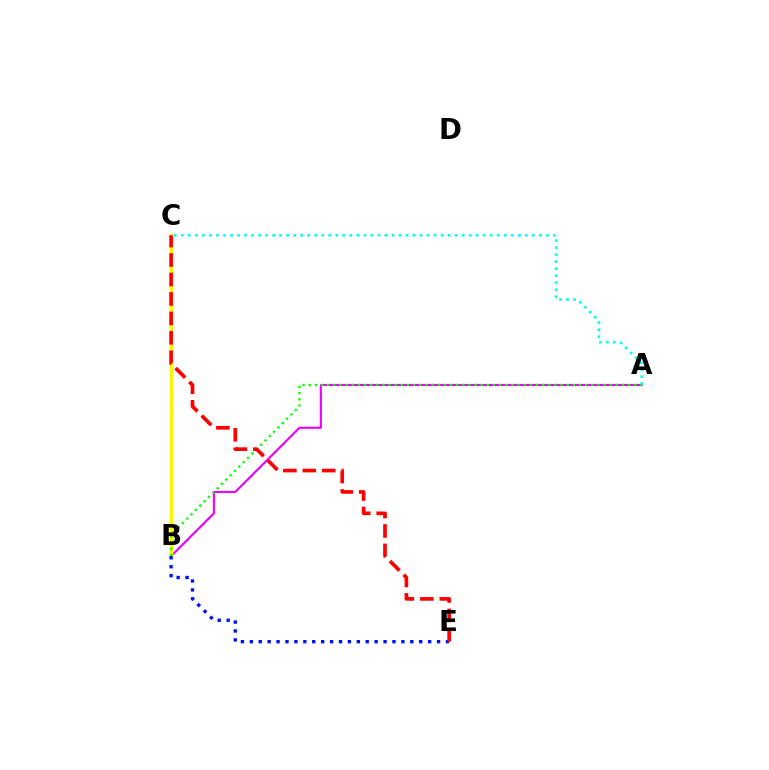{('A', 'B'): [{'color': '#ee00ff', 'line_style': 'solid', 'thickness': 1.53}, {'color': '#08ff00', 'line_style': 'dotted', 'thickness': 1.67}], ('A', 'C'): [{'color': '#00fff6', 'line_style': 'dotted', 'thickness': 1.91}], ('B', 'C'): [{'color': '#fcf500', 'line_style': 'solid', 'thickness': 2.51}], ('B', 'E'): [{'color': '#0010ff', 'line_style': 'dotted', 'thickness': 2.42}], ('C', 'E'): [{'color': '#ff0000', 'line_style': 'dashed', 'thickness': 2.64}]}